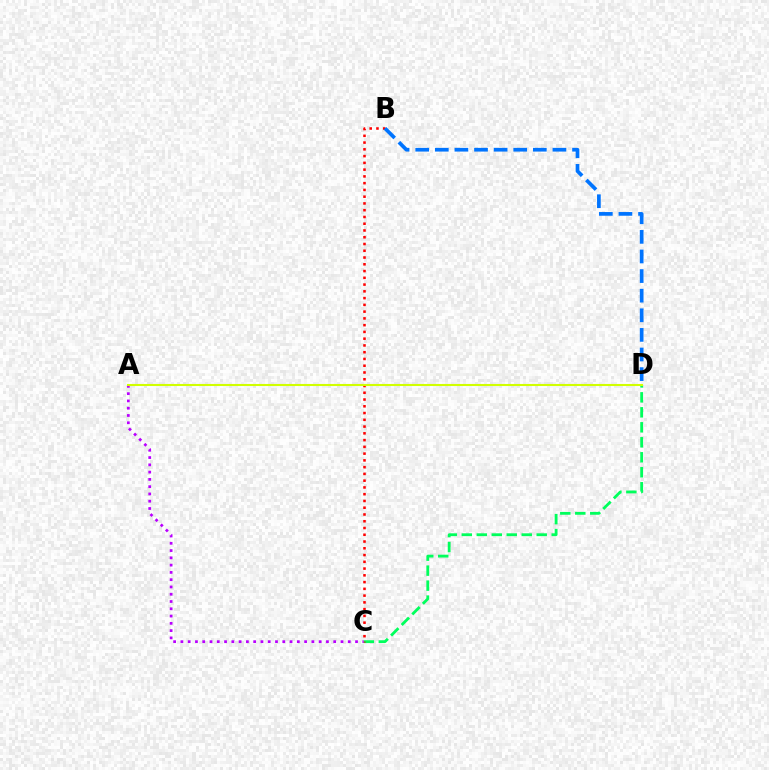{('C', 'D'): [{'color': '#00ff5c', 'line_style': 'dashed', 'thickness': 2.04}], ('B', 'C'): [{'color': '#ff0000', 'line_style': 'dotted', 'thickness': 1.84}], ('B', 'D'): [{'color': '#0074ff', 'line_style': 'dashed', 'thickness': 2.66}], ('A', 'C'): [{'color': '#b900ff', 'line_style': 'dotted', 'thickness': 1.98}], ('A', 'D'): [{'color': '#d1ff00', 'line_style': 'solid', 'thickness': 1.5}]}